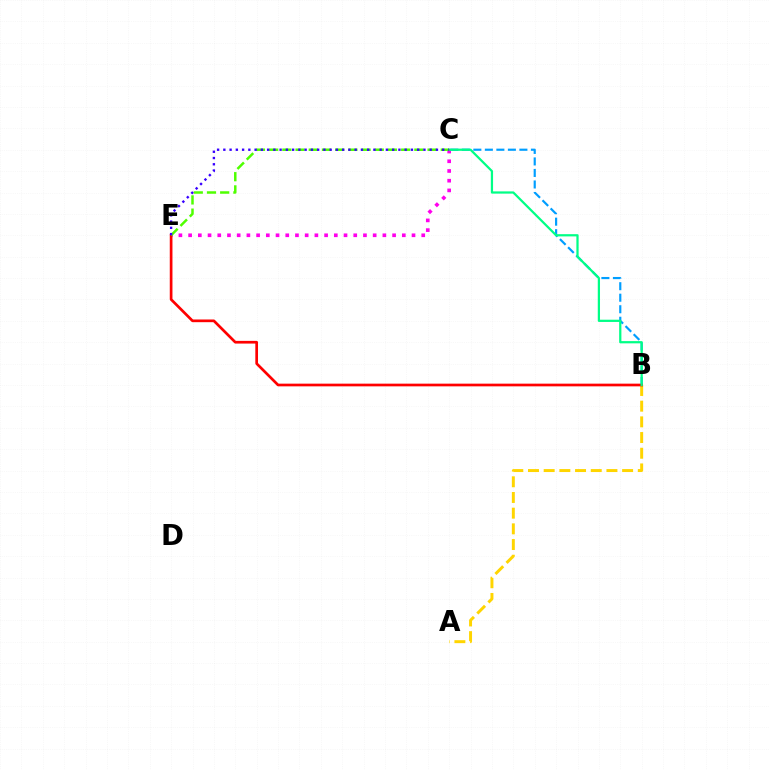{('B', 'C'): [{'color': '#009eff', 'line_style': 'dashed', 'thickness': 1.56}, {'color': '#00ff86', 'line_style': 'solid', 'thickness': 1.61}], ('A', 'B'): [{'color': '#ffd500', 'line_style': 'dashed', 'thickness': 2.13}], ('C', 'E'): [{'color': '#ff00ed', 'line_style': 'dotted', 'thickness': 2.64}, {'color': '#4fff00', 'line_style': 'dashed', 'thickness': 1.79}, {'color': '#3700ff', 'line_style': 'dotted', 'thickness': 1.7}], ('B', 'E'): [{'color': '#ff0000', 'line_style': 'solid', 'thickness': 1.94}]}